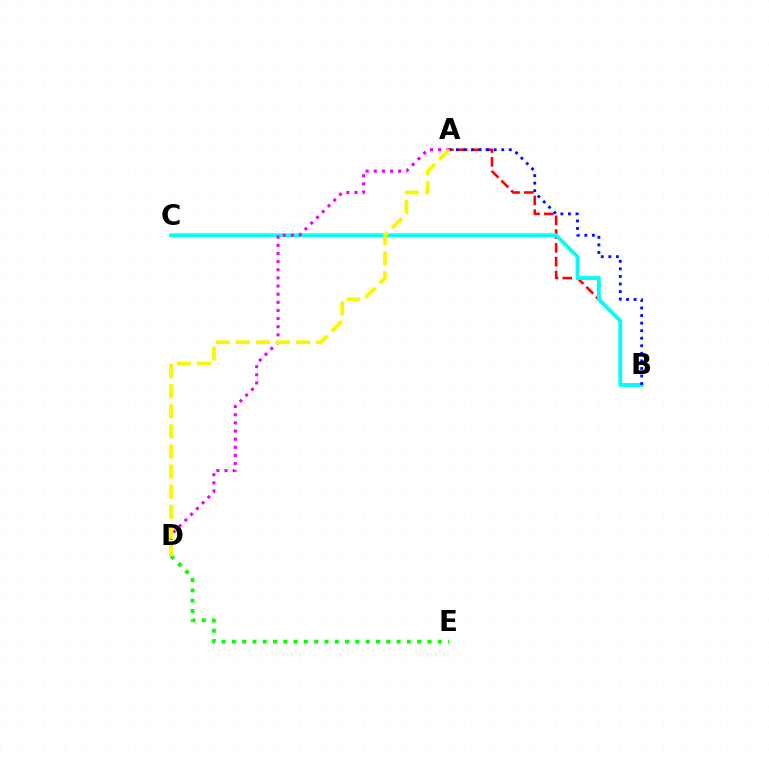{('A', 'B'): [{'color': '#ff0000', 'line_style': 'dashed', 'thickness': 1.87}, {'color': '#0010ff', 'line_style': 'dotted', 'thickness': 2.05}], ('D', 'E'): [{'color': '#08ff00', 'line_style': 'dotted', 'thickness': 2.8}], ('B', 'C'): [{'color': '#00fff6', 'line_style': 'solid', 'thickness': 2.77}], ('A', 'D'): [{'color': '#ee00ff', 'line_style': 'dotted', 'thickness': 2.21}, {'color': '#fcf500', 'line_style': 'dashed', 'thickness': 2.73}]}